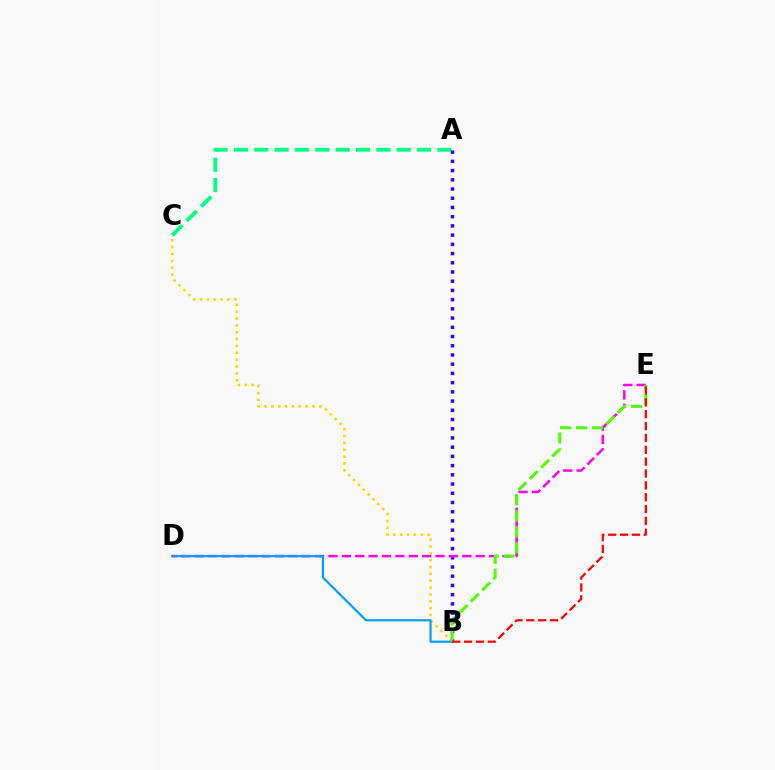{('A', 'C'): [{'color': '#00ff86', 'line_style': 'dashed', 'thickness': 2.76}], ('B', 'C'): [{'color': '#ffd500', 'line_style': 'dotted', 'thickness': 1.86}], ('A', 'B'): [{'color': '#3700ff', 'line_style': 'dotted', 'thickness': 2.5}], ('D', 'E'): [{'color': '#ff00ed', 'line_style': 'dashed', 'thickness': 1.82}], ('B', 'D'): [{'color': '#009eff', 'line_style': 'solid', 'thickness': 1.56}], ('B', 'E'): [{'color': '#4fff00', 'line_style': 'dashed', 'thickness': 2.17}, {'color': '#ff0000', 'line_style': 'dashed', 'thickness': 1.61}]}